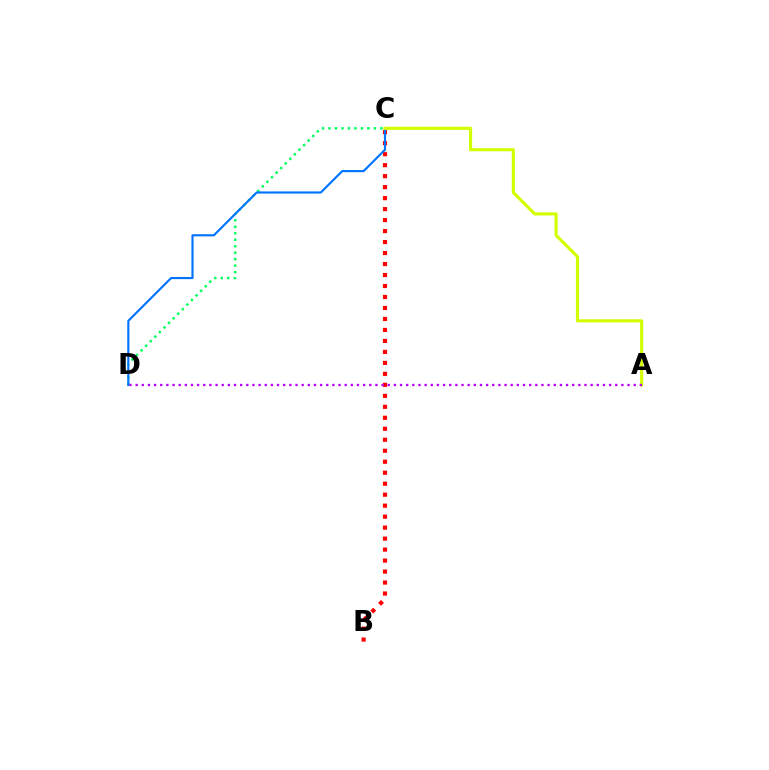{('B', 'C'): [{'color': '#ff0000', 'line_style': 'dotted', 'thickness': 2.98}], ('C', 'D'): [{'color': '#00ff5c', 'line_style': 'dotted', 'thickness': 1.76}, {'color': '#0074ff', 'line_style': 'solid', 'thickness': 1.55}], ('A', 'C'): [{'color': '#d1ff00', 'line_style': 'solid', 'thickness': 2.25}], ('A', 'D'): [{'color': '#b900ff', 'line_style': 'dotted', 'thickness': 1.67}]}